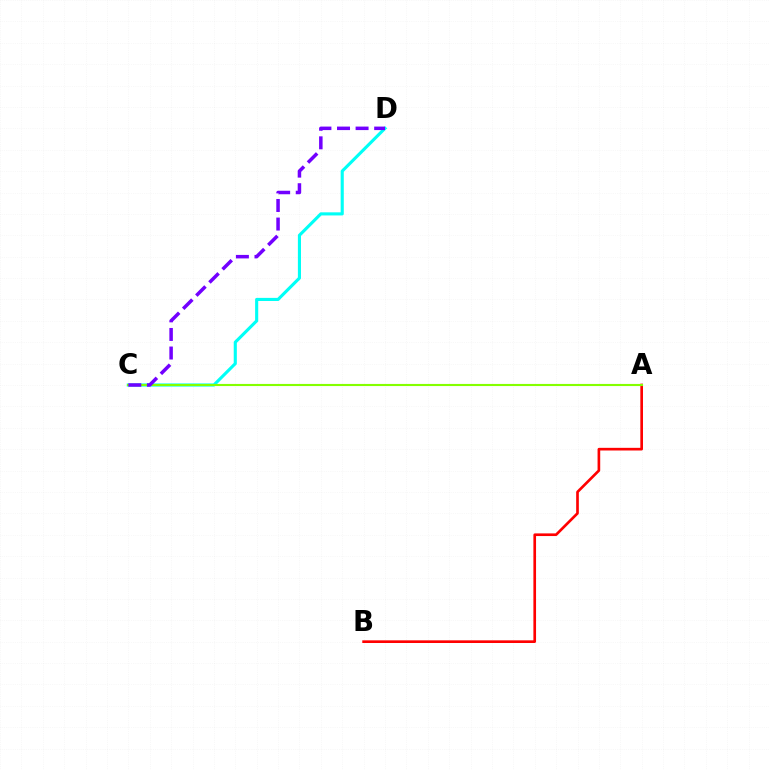{('C', 'D'): [{'color': '#00fff6', 'line_style': 'solid', 'thickness': 2.24}, {'color': '#7200ff', 'line_style': 'dashed', 'thickness': 2.52}], ('A', 'B'): [{'color': '#ff0000', 'line_style': 'solid', 'thickness': 1.92}], ('A', 'C'): [{'color': '#84ff00', 'line_style': 'solid', 'thickness': 1.53}]}